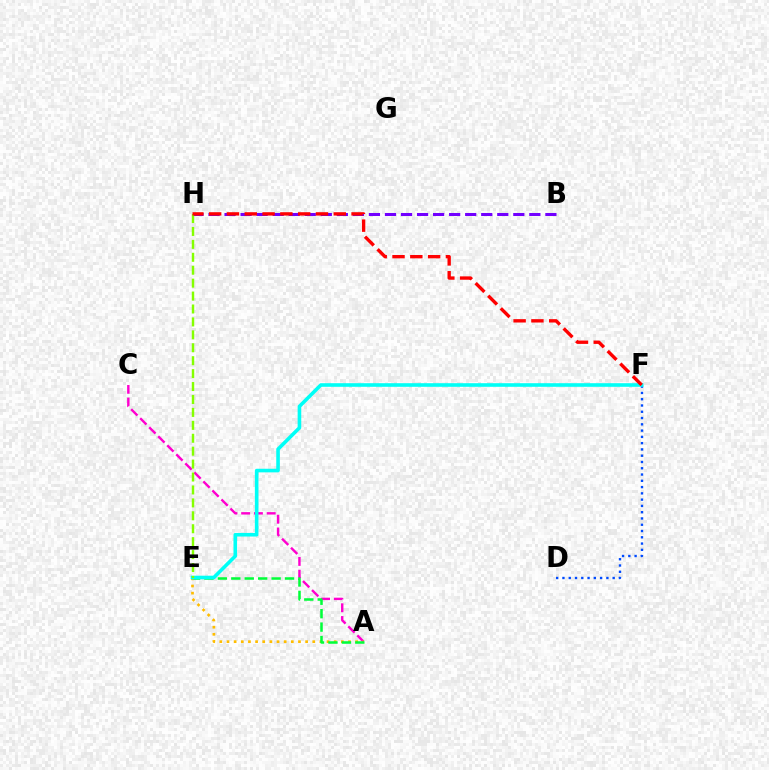{('A', 'C'): [{'color': '#ff00cf', 'line_style': 'dashed', 'thickness': 1.73}], ('A', 'E'): [{'color': '#ffbd00', 'line_style': 'dotted', 'thickness': 1.94}, {'color': '#00ff39', 'line_style': 'dashed', 'thickness': 1.82}], ('D', 'F'): [{'color': '#004bff', 'line_style': 'dotted', 'thickness': 1.71}], ('B', 'H'): [{'color': '#7200ff', 'line_style': 'dashed', 'thickness': 2.18}], ('E', 'F'): [{'color': '#00fff6', 'line_style': 'solid', 'thickness': 2.59}], ('E', 'H'): [{'color': '#84ff00', 'line_style': 'dashed', 'thickness': 1.76}], ('F', 'H'): [{'color': '#ff0000', 'line_style': 'dashed', 'thickness': 2.42}]}